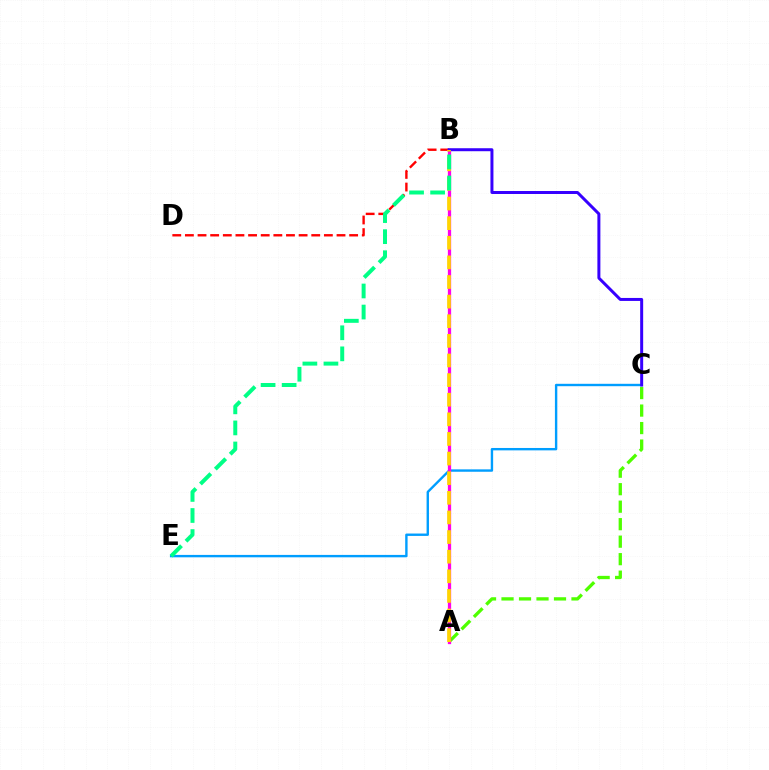{('B', 'D'): [{'color': '#ff0000', 'line_style': 'dashed', 'thickness': 1.72}], ('A', 'C'): [{'color': '#4fff00', 'line_style': 'dashed', 'thickness': 2.38}], ('C', 'E'): [{'color': '#009eff', 'line_style': 'solid', 'thickness': 1.72}], ('A', 'B'): [{'color': '#ff00ed', 'line_style': 'solid', 'thickness': 2.36}, {'color': '#ffd500', 'line_style': 'dashed', 'thickness': 2.67}], ('B', 'C'): [{'color': '#3700ff', 'line_style': 'solid', 'thickness': 2.15}], ('B', 'E'): [{'color': '#00ff86', 'line_style': 'dashed', 'thickness': 2.86}]}